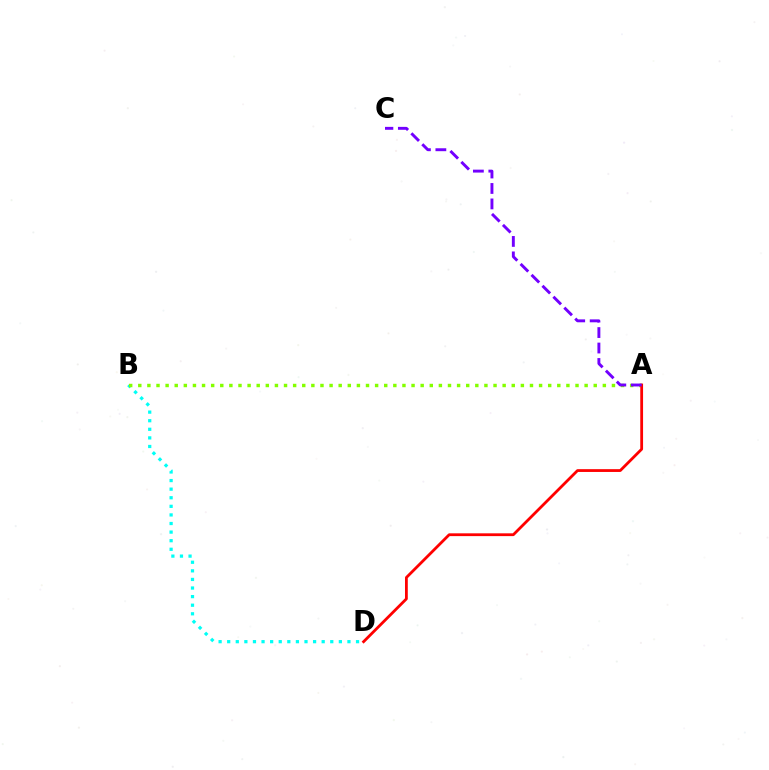{('B', 'D'): [{'color': '#00fff6', 'line_style': 'dotted', 'thickness': 2.33}], ('A', 'B'): [{'color': '#84ff00', 'line_style': 'dotted', 'thickness': 2.47}], ('A', 'D'): [{'color': '#ff0000', 'line_style': 'solid', 'thickness': 2.01}], ('A', 'C'): [{'color': '#7200ff', 'line_style': 'dashed', 'thickness': 2.1}]}